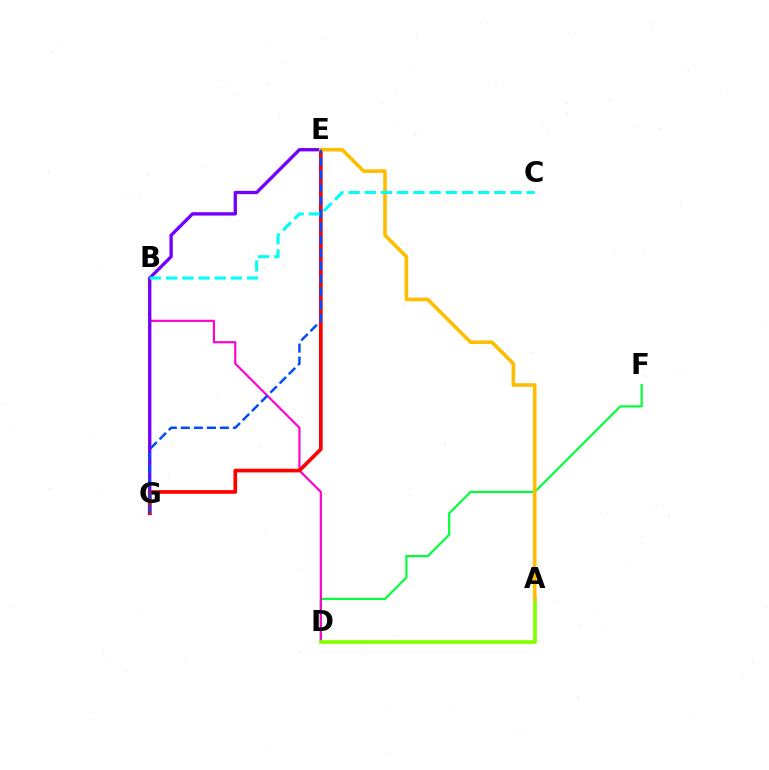{('D', 'F'): [{'color': '#00ff39', 'line_style': 'solid', 'thickness': 1.57}], ('B', 'D'): [{'color': '#ff00cf', 'line_style': 'solid', 'thickness': 1.56}], ('E', 'G'): [{'color': '#7200ff', 'line_style': 'solid', 'thickness': 2.4}, {'color': '#ff0000', 'line_style': 'solid', 'thickness': 2.65}, {'color': '#004bff', 'line_style': 'dashed', 'thickness': 1.77}], ('A', 'D'): [{'color': '#84ff00', 'line_style': 'solid', 'thickness': 2.67}], ('A', 'E'): [{'color': '#ffbd00', 'line_style': 'solid', 'thickness': 2.6}], ('B', 'C'): [{'color': '#00fff6', 'line_style': 'dashed', 'thickness': 2.2}]}